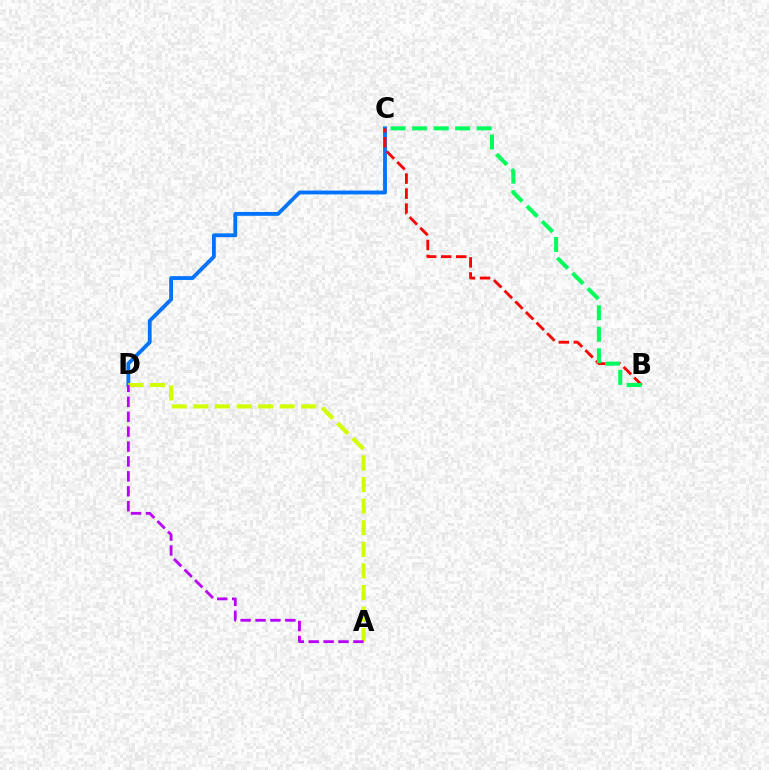{('C', 'D'): [{'color': '#0074ff', 'line_style': 'solid', 'thickness': 2.75}], ('A', 'D'): [{'color': '#d1ff00', 'line_style': 'dashed', 'thickness': 2.93}, {'color': '#b900ff', 'line_style': 'dashed', 'thickness': 2.03}], ('B', 'C'): [{'color': '#ff0000', 'line_style': 'dashed', 'thickness': 2.05}, {'color': '#00ff5c', 'line_style': 'dashed', 'thickness': 2.92}]}